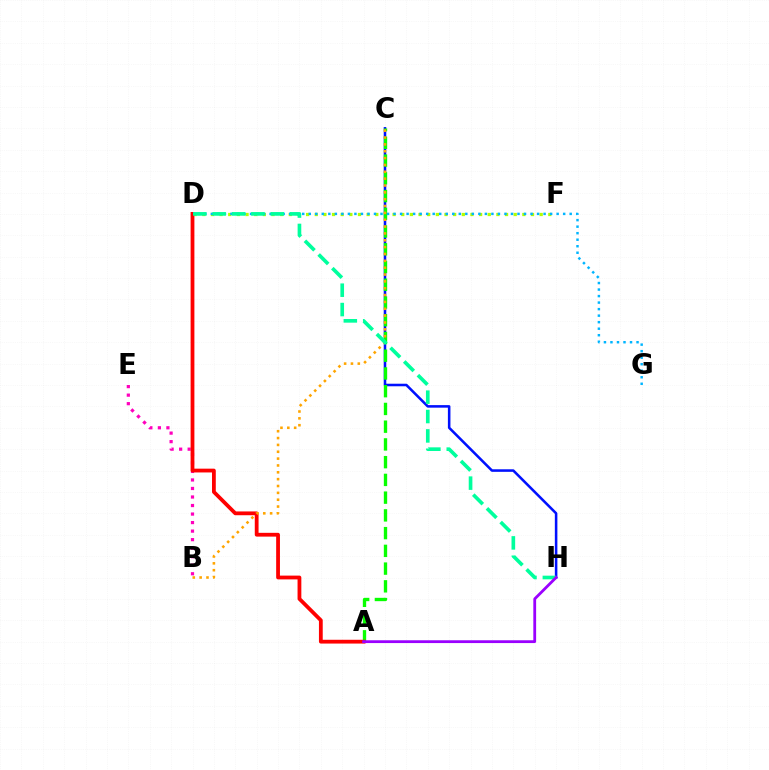{('C', 'H'): [{'color': '#0010ff', 'line_style': 'solid', 'thickness': 1.84}], ('D', 'F'): [{'color': '#b3ff00', 'line_style': 'dotted', 'thickness': 2.35}], ('B', 'E'): [{'color': '#ff00bd', 'line_style': 'dotted', 'thickness': 2.32}], ('A', 'C'): [{'color': '#08ff00', 'line_style': 'dashed', 'thickness': 2.41}], ('D', 'G'): [{'color': '#00b5ff', 'line_style': 'dotted', 'thickness': 1.77}], ('A', 'D'): [{'color': '#ff0000', 'line_style': 'solid', 'thickness': 2.73}], ('B', 'C'): [{'color': '#ffa500', 'line_style': 'dotted', 'thickness': 1.86}], ('D', 'H'): [{'color': '#00ff9d', 'line_style': 'dashed', 'thickness': 2.63}], ('A', 'H'): [{'color': '#9b00ff', 'line_style': 'solid', 'thickness': 2.02}]}